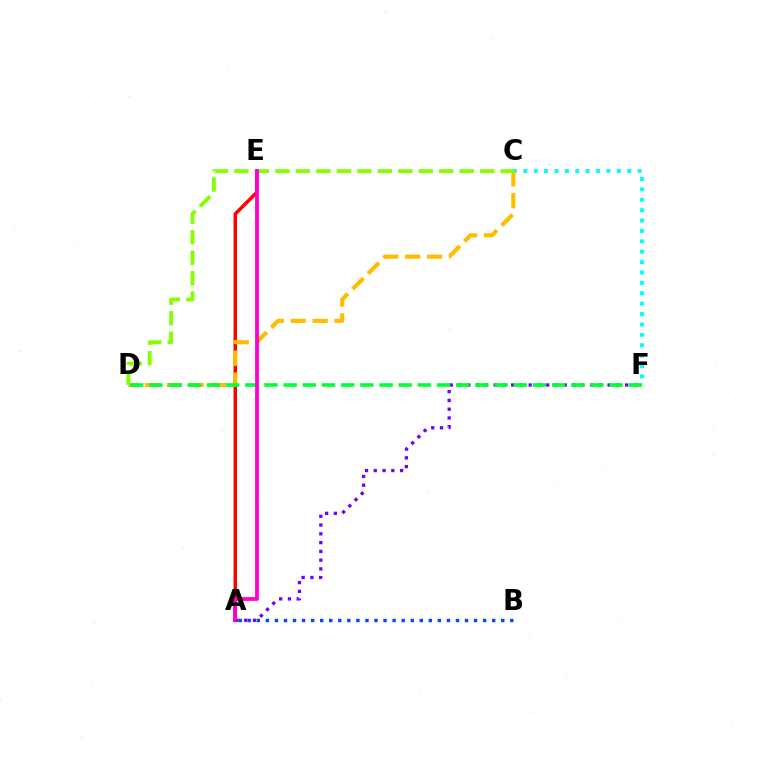{('C', 'F'): [{'color': '#00fff6', 'line_style': 'dotted', 'thickness': 2.82}], ('A', 'E'): [{'color': '#ff0000', 'line_style': 'solid', 'thickness': 2.51}, {'color': '#ff00cf', 'line_style': 'solid', 'thickness': 2.73}], ('A', 'B'): [{'color': '#004bff', 'line_style': 'dotted', 'thickness': 2.46}], ('A', 'F'): [{'color': '#7200ff', 'line_style': 'dotted', 'thickness': 2.38}], ('C', 'D'): [{'color': '#ffbd00', 'line_style': 'dashed', 'thickness': 2.98}, {'color': '#84ff00', 'line_style': 'dashed', 'thickness': 2.78}], ('D', 'F'): [{'color': '#00ff39', 'line_style': 'dashed', 'thickness': 2.6}]}